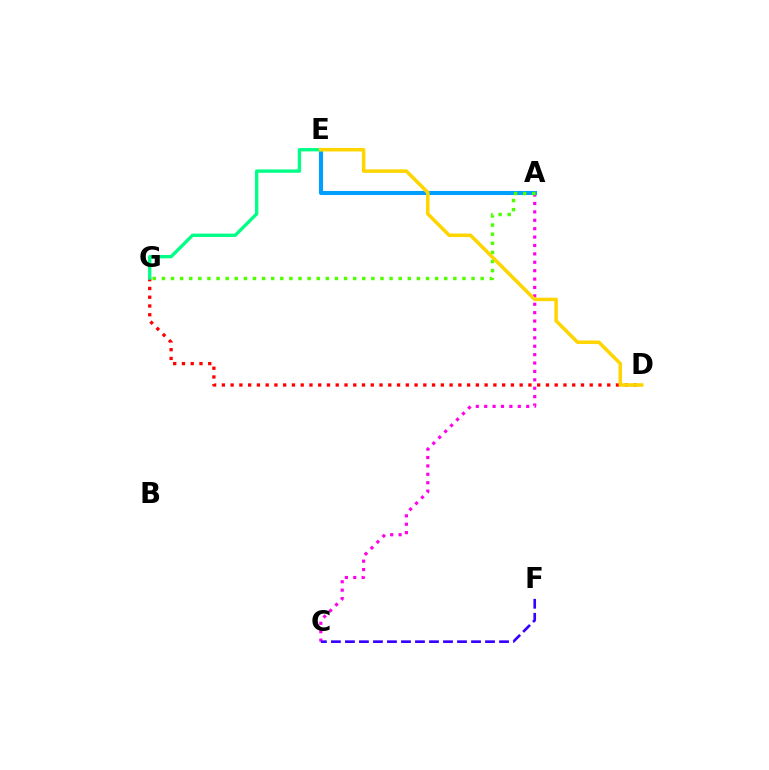{('A', 'C'): [{'color': '#ff00ed', 'line_style': 'dotted', 'thickness': 2.28}], ('A', 'E'): [{'color': '#009eff', 'line_style': 'solid', 'thickness': 2.93}], ('D', 'G'): [{'color': '#ff0000', 'line_style': 'dotted', 'thickness': 2.38}], ('A', 'G'): [{'color': '#4fff00', 'line_style': 'dotted', 'thickness': 2.47}], ('E', 'G'): [{'color': '#00ff86', 'line_style': 'solid', 'thickness': 2.4}], ('D', 'E'): [{'color': '#ffd500', 'line_style': 'solid', 'thickness': 2.54}], ('C', 'F'): [{'color': '#3700ff', 'line_style': 'dashed', 'thickness': 1.9}]}